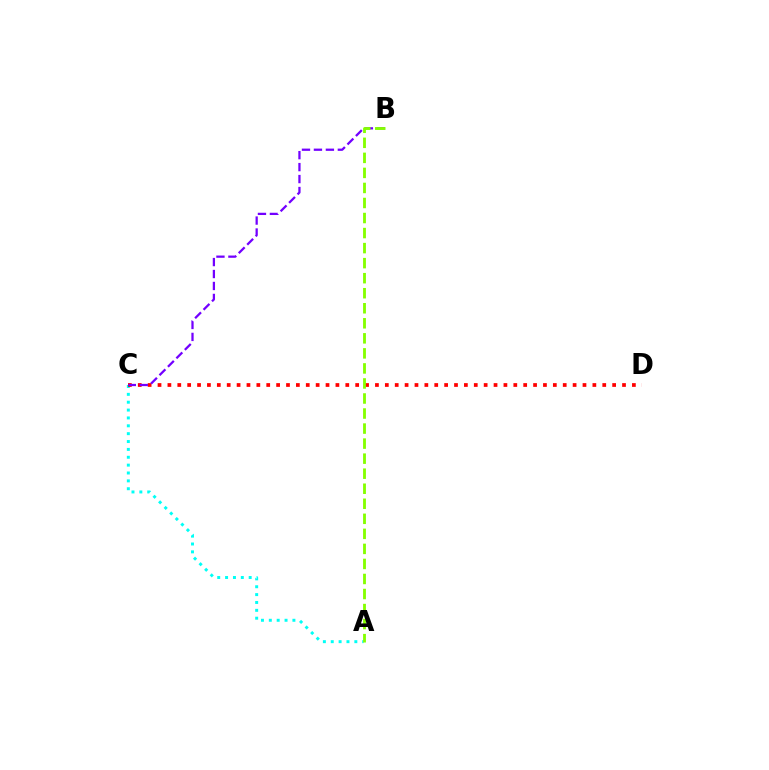{('A', 'C'): [{'color': '#00fff6', 'line_style': 'dotted', 'thickness': 2.14}], ('C', 'D'): [{'color': '#ff0000', 'line_style': 'dotted', 'thickness': 2.69}], ('B', 'C'): [{'color': '#7200ff', 'line_style': 'dashed', 'thickness': 1.62}], ('A', 'B'): [{'color': '#84ff00', 'line_style': 'dashed', 'thickness': 2.04}]}